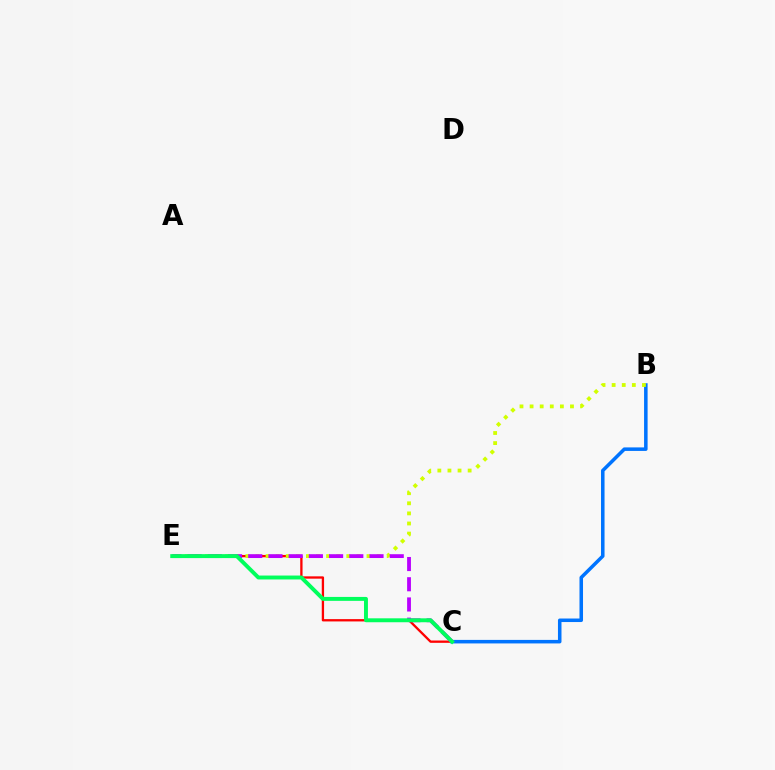{('B', 'C'): [{'color': '#0074ff', 'line_style': 'solid', 'thickness': 2.54}], ('C', 'E'): [{'color': '#ff0000', 'line_style': 'solid', 'thickness': 1.66}, {'color': '#b900ff', 'line_style': 'dashed', 'thickness': 2.75}, {'color': '#00ff5c', 'line_style': 'solid', 'thickness': 2.83}], ('B', 'E'): [{'color': '#d1ff00', 'line_style': 'dotted', 'thickness': 2.74}]}